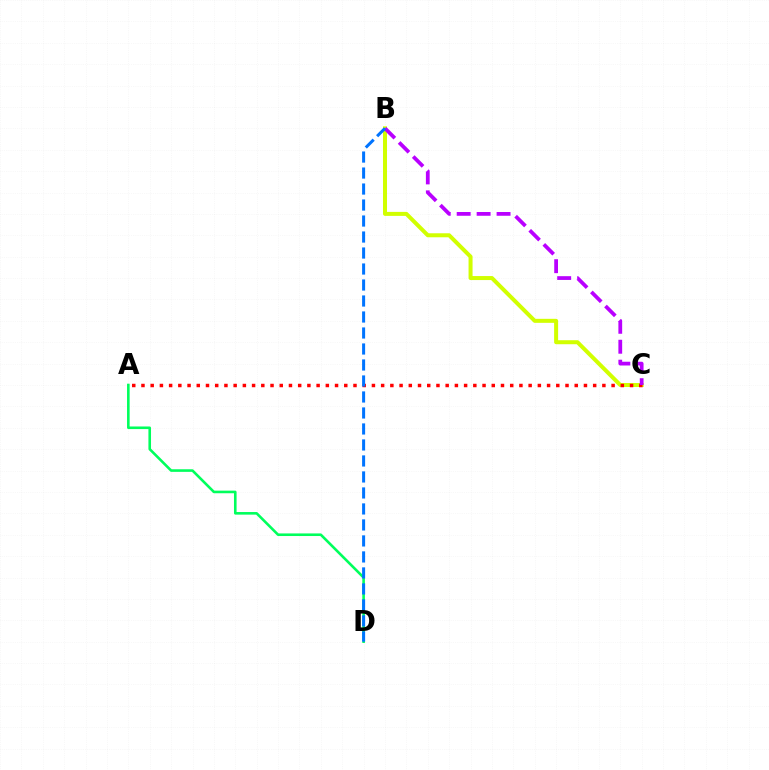{('B', 'C'): [{'color': '#d1ff00', 'line_style': 'solid', 'thickness': 2.88}, {'color': '#b900ff', 'line_style': 'dashed', 'thickness': 2.71}], ('A', 'D'): [{'color': '#00ff5c', 'line_style': 'solid', 'thickness': 1.87}], ('A', 'C'): [{'color': '#ff0000', 'line_style': 'dotted', 'thickness': 2.5}], ('B', 'D'): [{'color': '#0074ff', 'line_style': 'dashed', 'thickness': 2.17}]}